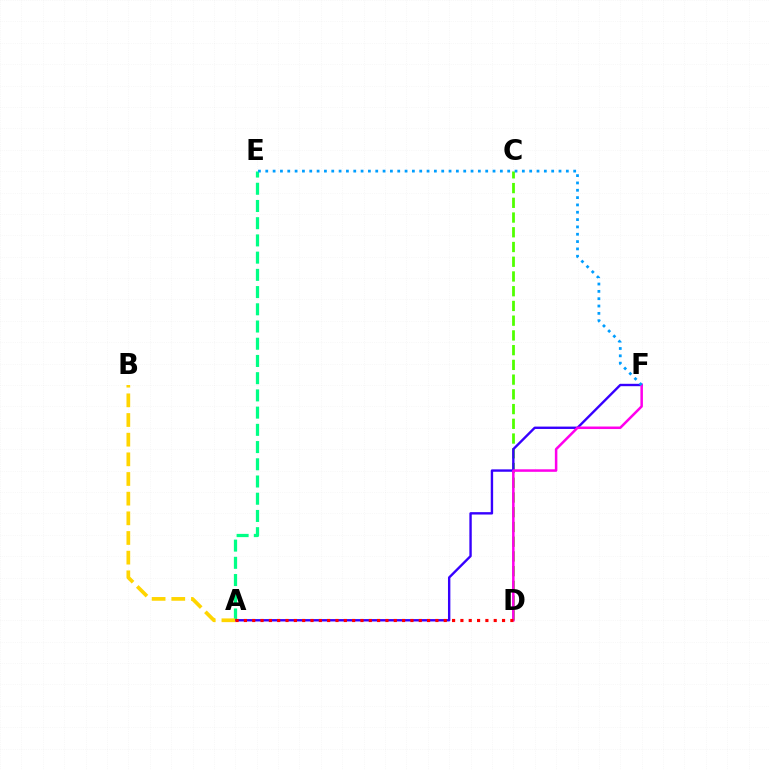{('C', 'D'): [{'color': '#4fff00', 'line_style': 'dashed', 'thickness': 2.0}], ('A', 'E'): [{'color': '#00ff86', 'line_style': 'dashed', 'thickness': 2.34}], ('A', 'F'): [{'color': '#3700ff', 'line_style': 'solid', 'thickness': 1.72}], ('A', 'B'): [{'color': '#ffd500', 'line_style': 'dashed', 'thickness': 2.67}], ('D', 'F'): [{'color': '#ff00ed', 'line_style': 'solid', 'thickness': 1.82}], ('E', 'F'): [{'color': '#009eff', 'line_style': 'dotted', 'thickness': 1.99}], ('A', 'D'): [{'color': '#ff0000', 'line_style': 'dotted', 'thickness': 2.26}]}